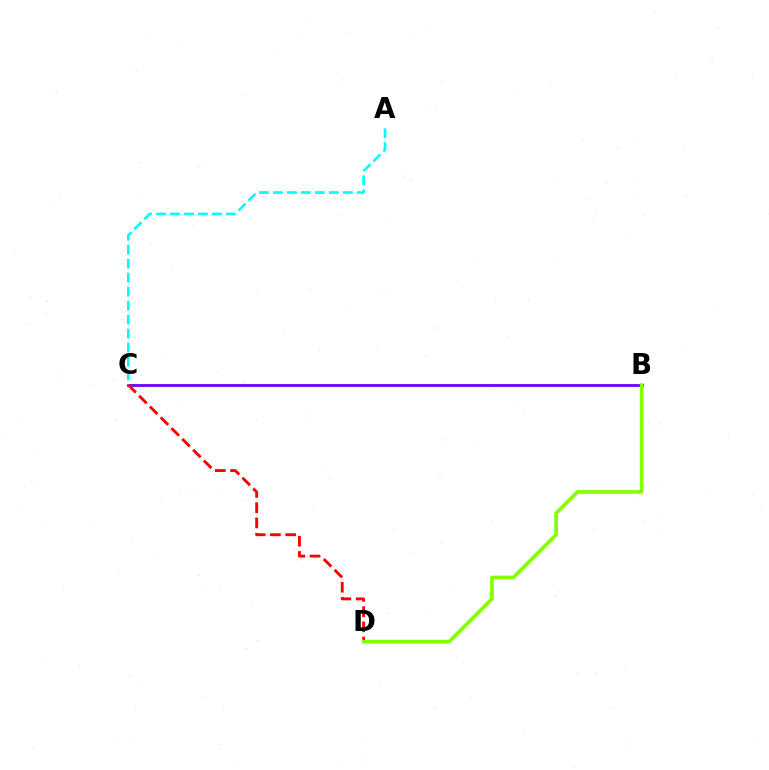{('B', 'C'): [{'color': '#7200ff', 'line_style': 'solid', 'thickness': 2.04}], ('A', 'C'): [{'color': '#00fff6', 'line_style': 'dashed', 'thickness': 1.9}], ('C', 'D'): [{'color': '#ff0000', 'line_style': 'dashed', 'thickness': 2.07}], ('B', 'D'): [{'color': '#84ff00', 'line_style': 'solid', 'thickness': 2.63}]}